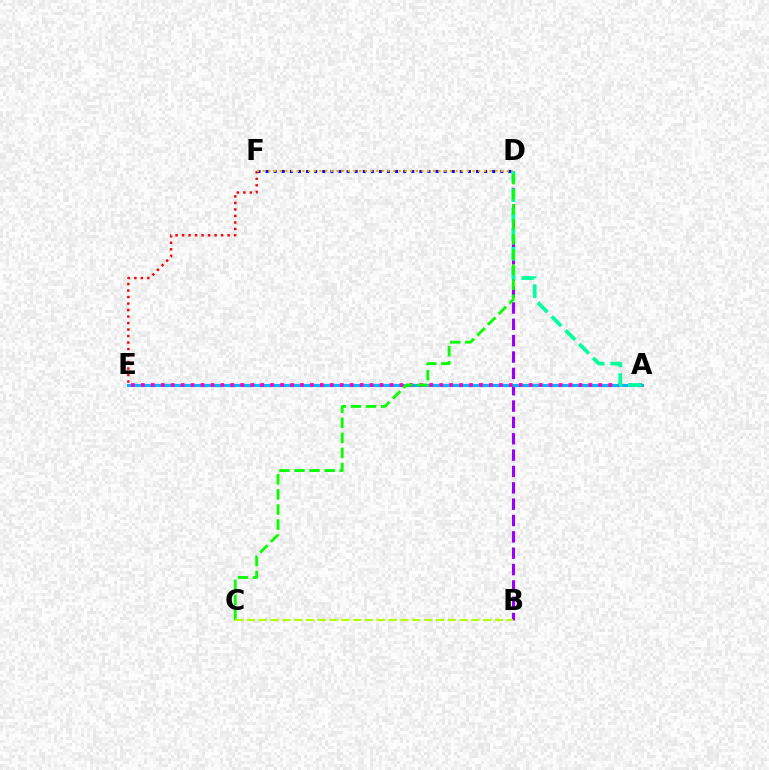{('B', 'D'): [{'color': '#9b00ff', 'line_style': 'dashed', 'thickness': 2.22}], ('A', 'E'): [{'color': '#00b5ff', 'line_style': 'solid', 'thickness': 2.21}, {'color': '#ff00bd', 'line_style': 'dotted', 'thickness': 2.7}], ('D', 'F'): [{'color': '#0010ff', 'line_style': 'dotted', 'thickness': 2.2}, {'color': '#ffa500', 'line_style': 'dotted', 'thickness': 1.54}], ('E', 'F'): [{'color': '#ff0000', 'line_style': 'dotted', 'thickness': 1.77}], ('A', 'D'): [{'color': '#00ff9d', 'line_style': 'dashed', 'thickness': 2.66}], ('C', 'D'): [{'color': '#08ff00', 'line_style': 'dashed', 'thickness': 2.05}], ('B', 'C'): [{'color': '#b3ff00', 'line_style': 'dashed', 'thickness': 1.6}]}